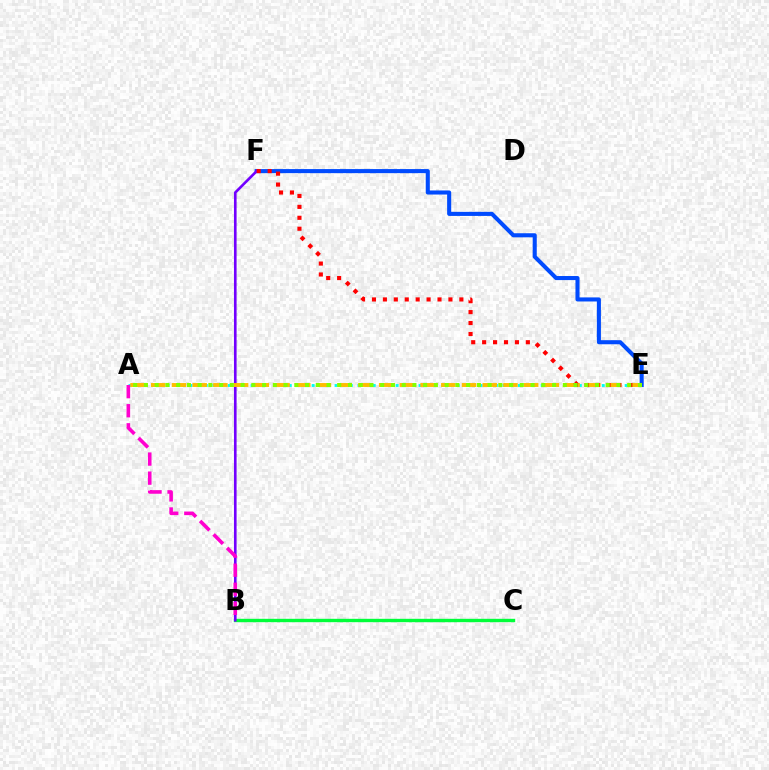{('A', 'E'): [{'color': '#00fff6', 'line_style': 'dotted', 'thickness': 2.07}, {'color': '#ffbd00', 'line_style': 'dashed', 'thickness': 2.81}, {'color': '#84ff00', 'line_style': 'dotted', 'thickness': 2.92}], ('B', 'C'): [{'color': '#00ff39', 'line_style': 'solid', 'thickness': 2.43}], ('E', 'F'): [{'color': '#004bff', 'line_style': 'solid', 'thickness': 2.93}, {'color': '#ff0000', 'line_style': 'dotted', 'thickness': 2.97}], ('B', 'F'): [{'color': '#7200ff', 'line_style': 'solid', 'thickness': 1.9}], ('A', 'B'): [{'color': '#ff00cf', 'line_style': 'dashed', 'thickness': 2.59}]}